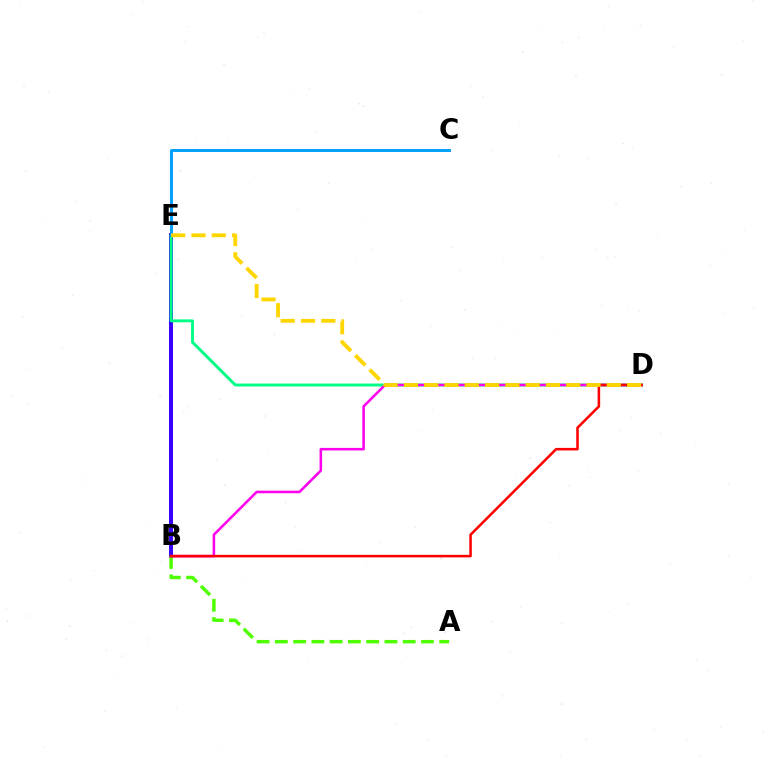{('B', 'E'): [{'color': '#3700ff', 'line_style': 'solid', 'thickness': 2.85}], ('D', 'E'): [{'color': '#00ff86', 'line_style': 'solid', 'thickness': 2.1}, {'color': '#ffd500', 'line_style': 'dashed', 'thickness': 2.76}], ('C', 'E'): [{'color': '#009eff', 'line_style': 'solid', 'thickness': 2.09}], ('A', 'B'): [{'color': '#4fff00', 'line_style': 'dashed', 'thickness': 2.48}], ('B', 'D'): [{'color': '#ff00ed', 'line_style': 'solid', 'thickness': 1.84}, {'color': '#ff0000', 'line_style': 'solid', 'thickness': 1.83}]}